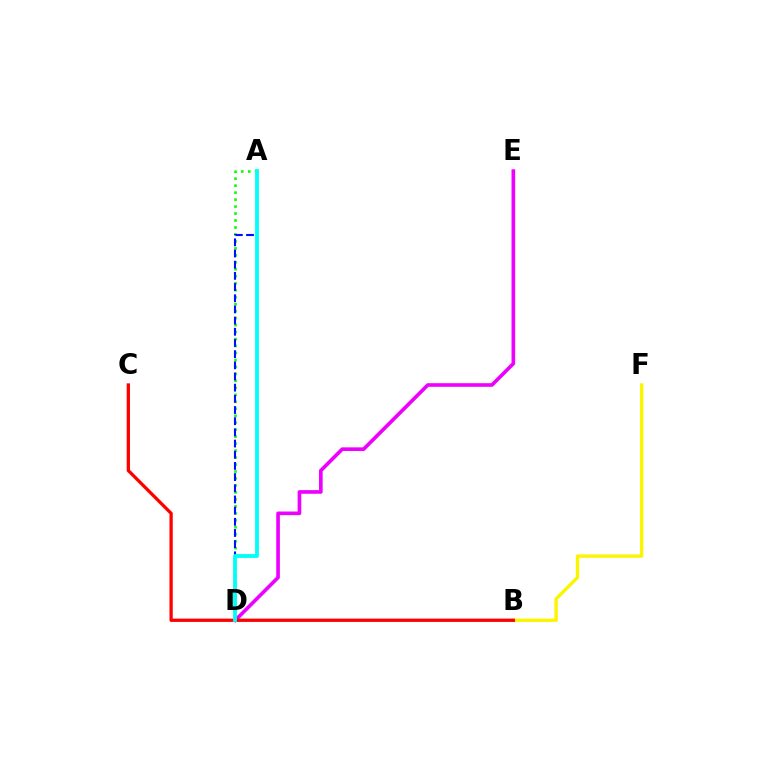{('A', 'D'): [{'color': '#08ff00', 'line_style': 'dotted', 'thickness': 1.89}, {'color': '#0010ff', 'line_style': 'dashed', 'thickness': 1.52}, {'color': '#00fff6', 'line_style': 'solid', 'thickness': 2.76}], ('D', 'E'): [{'color': '#ee00ff', 'line_style': 'solid', 'thickness': 2.62}], ('B', 'F'): [{'color': '#fcf500', 'line_style': 'solid', 'thickness': 2.41}], ('B', 'C'): [{'color': '#ff0000', 'line_style': 'solid', 'thickness': 2.37}]}